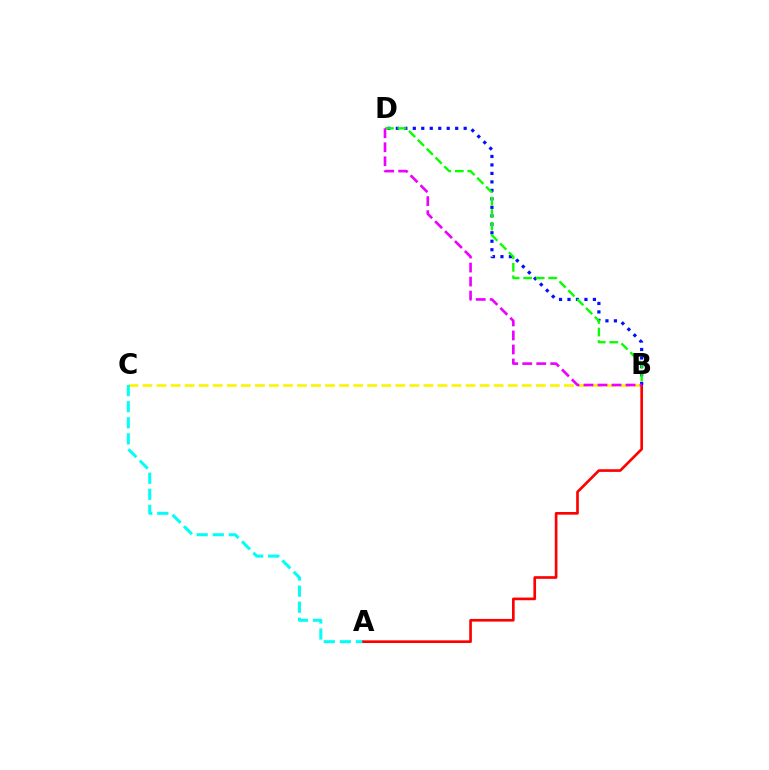{('B', 'C'): [{'color': '#fcf500', 'line_style': 'dashed', 'thickness': 1.91}], ('A', 'C'): [{'color': '#00fff6', 'line_style': 'dashed', 'thickness': 2.18}], ('A', 'B'): [{'color': '#ff0000', 'line_style': 'solid', 'thickness': 1.92}], ('B', 'D'): [{'color': '#0010ff', 'line_style': 'dotted', 'thickness': 2.3}, {'color': '#08ff00', 'line_style': 'dashed', 'thickness': 1.7}, {'color': '#ee00ff', 'line_style': 'dashed', 'thickness': 1.9}]}